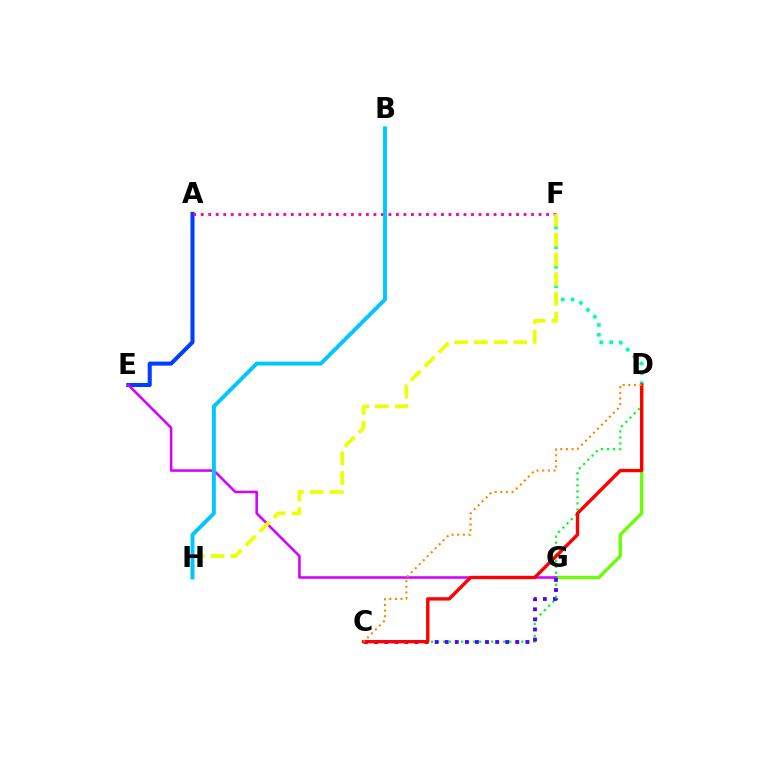{('D', 'G'): [{'color': '#66ff00', 'line_style': 'solid', 'thickness': 2.34}], ('A', 'E'): [{'color': '#003fff', 'line_style': 'solid', 'thickness': 2.94}], ('E', 'G'): [{'color': '#d600ff', 'line_style': 'solid', 'thickness': 1.85}], ('A', 'F'): [{'color': '#ff00a0', 'line_style': 'dotted', 'thickness': 2.04}], ('D', 'F'): [{'color': '#00ffaf', 'line_style': 'dotted', 'thickness': 2.67}], ('C', 'D'): [{'color': '#00ff27', 'line_style': 'dotted', 'thickness': 1.63}, {'color': '#ff0000', 'line_style': 'solid', 'thickness': 2.43}, {'color': '#ff8800', 'line_style': 'dotted', 'thickness': 1.53}], ('F', 'H'): [{'color': '#eeff00', 'line_style': 'dashed', 'thickness': 2.68}], ('C', 'G'): [{'color': '#4f00ff', 'line_style': 'dotted', 'thickness': 2.74}], ('B', 'H'): [{'color': '#00c7ff', 'line_style': 'solid', 'thickness': 2.81}]}